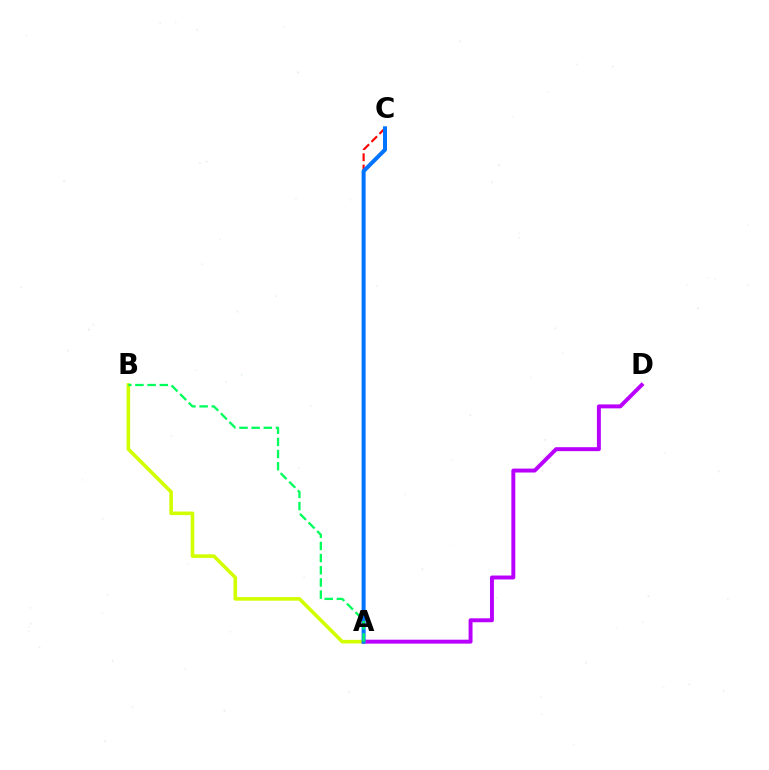{('A', 'D'): [{'color': '#b900ff', 'line_style': 'solid', 'thickness': 2.84}], ('A', 'C'): [{'color': '#ff0000', 'line_style': 'dashed', 'thickness': 1.53}, {'color': '#0074ff', 'line_style': 'solid', 'thickness': 2.88}], ('A', 'B'): [{'color': '#d1ff00', 'line_style': 'solid', 'thickness': 2.58}, {'color': '#00ff5c', 'line_style': 'dashed', 'thickness': 1.65}]}